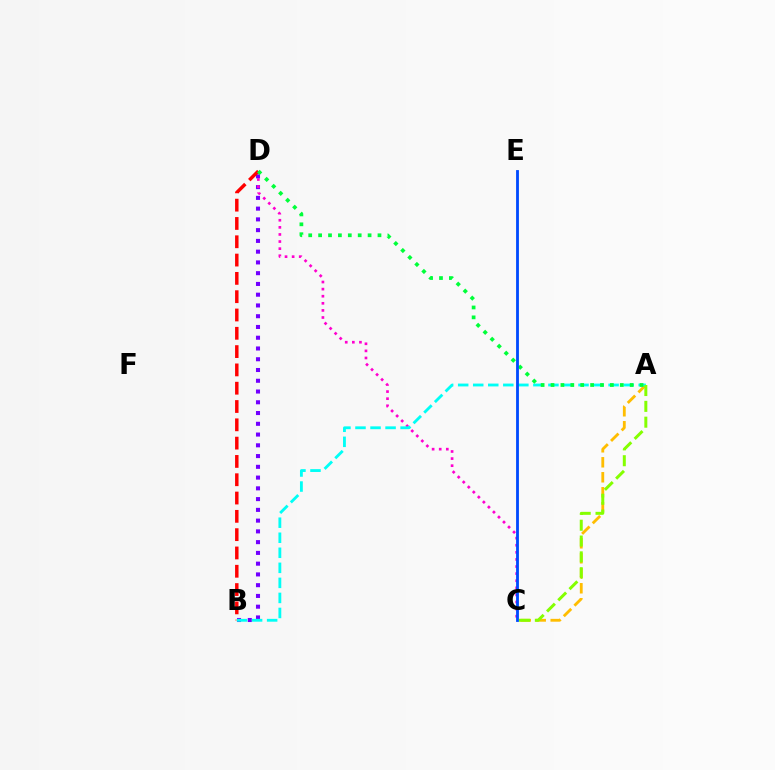{('B', 'D'): [{'color': '#7200ff', 'line_style': 'dotted', 'thickness': 2.92}, {'color': '#ff0000', 'line_style': 'dashed', 'thickness': 2.49}], ('C', 'D'): [{'color': '#ff00cf', 'line_style': 'dotted', 'thickness': 1.93}], ('A', 'C'): [{'color': '#ffbd00', 'line_style': 'dashed', 'thickness': 2.04}, {'color': '#84ff00', 'line_style': 'dashed', 'thickness': 2.15}], ('A', 'B'): [{'color': '#00fff6', 'line_style': 'dashed', 'thickness': 2.04}], ('A', 'D'): [{'color': '#00ff39', 'line_style': 'dotted', 'thickness': 2.69}], ('C', 'E'): [{'color': '#004bff', 'line_style': 'solid', 'thickness': 2.04}]}